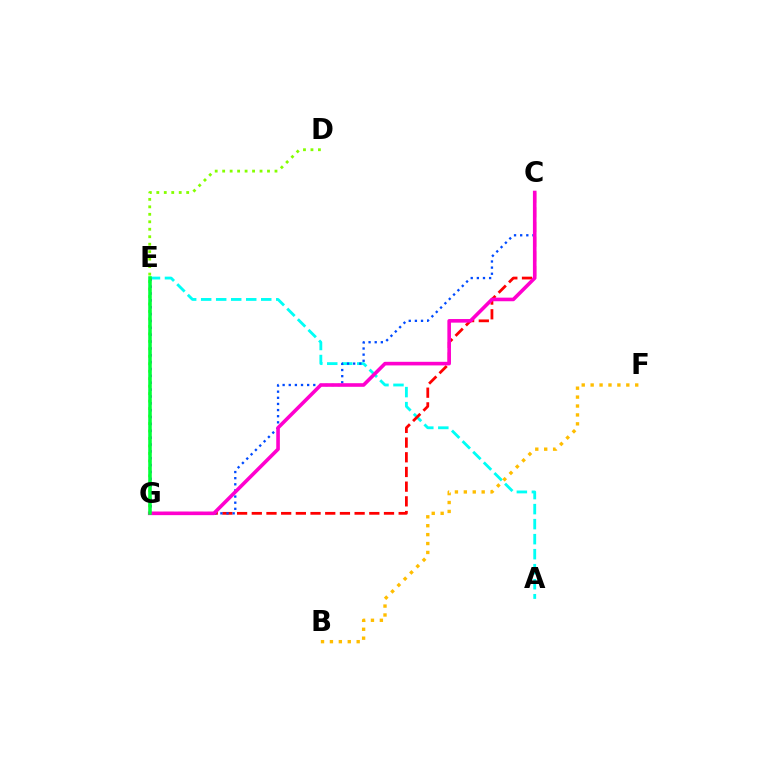{('D', 'G'): [{'color': '#84ff00', 'line_style': 'dotted', 'thickness': 2.03}], ('A', 'E'): [{'color': '#00fff6', 'line_style': 'dashed', 'thickness': 2.04}], ('C', 'G'): [{'color': '#ff0000', 'line_style': 'dashed', 'thickness': 2.0}, {'color': '#004bff', 'line_style': 'dotted', 'thickness': 1.67}, {'color': '#ff00cf', 'line_style': 'solid', 'thickness': 2.59}], ('E', 'G'): [{'color': '#7200ff', 'line_style': 'dotted', 'thickness': 1.86}, {'color': '#00ff39', 'line_style': 'solid', 'thickness': 2.55}], ('B', 'F'): [{'color': '#ffbd00', 'line_style': 'dotted', 'thickness': 2.42}]}